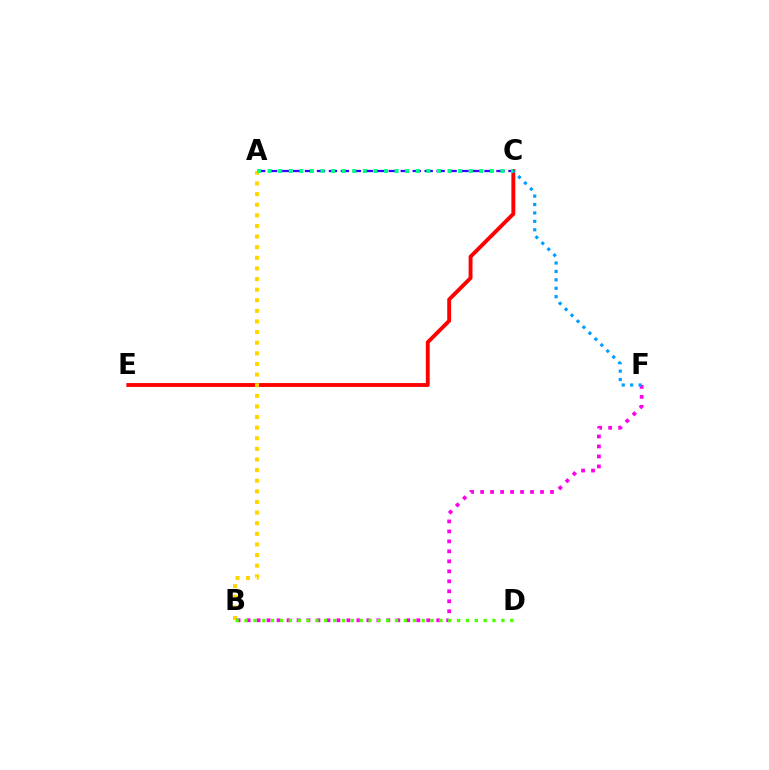{('A', 'C'): [{'color': '#3700ff', 'line_style': 'dashed', 'thickness': 1.63}, {'color': '#00ff86', 'line_style': 'dotted', 'thickness': 2.88}], ('C', 'E'): [{'color': '#ff0000', 'line_style': 'solid', 'thickness': 2.79}], ('A', 'B'): [{'color': '#ffd500', 'line_style': 'dotted', 'thickness': 2.88}], ('B', 'F'): [{'color': '#ff00ed', 'line_style': 'dotted', 'thickness': 2.71}], ('B', 'D'): [{'color': '#4fff00', 'line_style': 'dotted', 'thickness': 2.41}], ('C', 'F'): [{'color': '#009eff', 'line_style': 'dotted', 'thickness': 2.29}]}